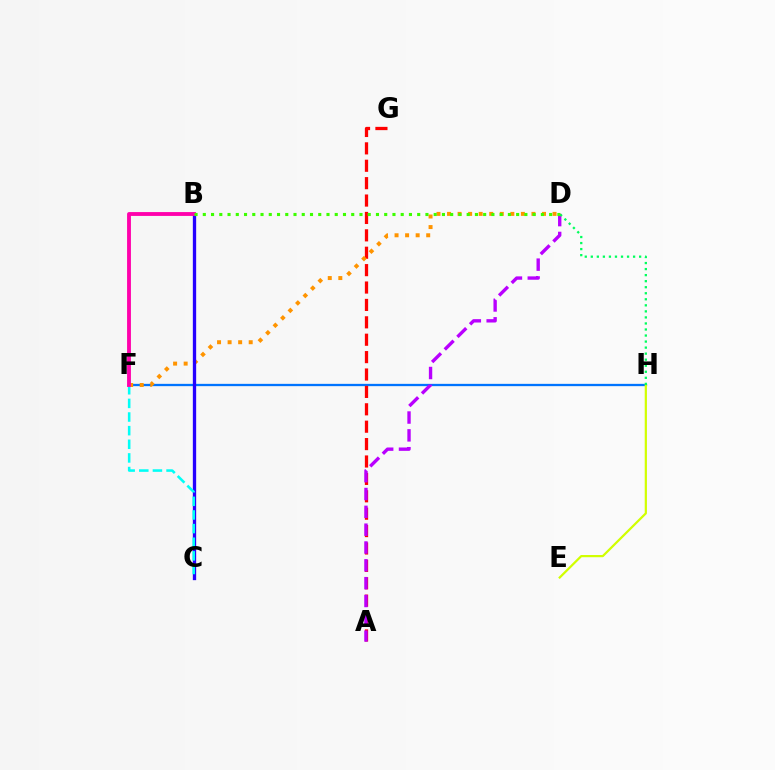{('F', 'H'): [{'color': '#0074ff', 'line_style': 'solid', 'thickness': 1.65}], ('E', 'H'): [{'color': '#d1ff00', 'line_style': 'solid', 'thickness': 1.6}], ('A', 'G'): [{'color': '#ff0000', 'line_style': 'dashed', 'thickness': 2.36}], ('A', 'D'): [{'color': '#b900ff', 'line_style': 'dashed', 'thickness': 2.42}], ('D', 'F'): [{'color': '#ff9400', 'line_style': 'dotted', 'thickness': 2.87}], ('B', 'C'): [{'color': '#2500ff', 'line_style': 'solid', 'thickness': 2.39}], ('D', 'H'): [{'color': '#00ff5c', 'line_style': 'dotted', 'thickness': 1.64}], ('C', 'F'): [{'color': '#00fff6', 'line_style': 'dashed', 'thickness': 1.85}], ('B', 'F'): [{'color': '#ff00ac', 'line_style': 'solid', 'thickness': 2.77}], ('B', 'D'): [{'color': '#3dff00', 'line_style': 'dotted', 'thickness': 2.24}]}